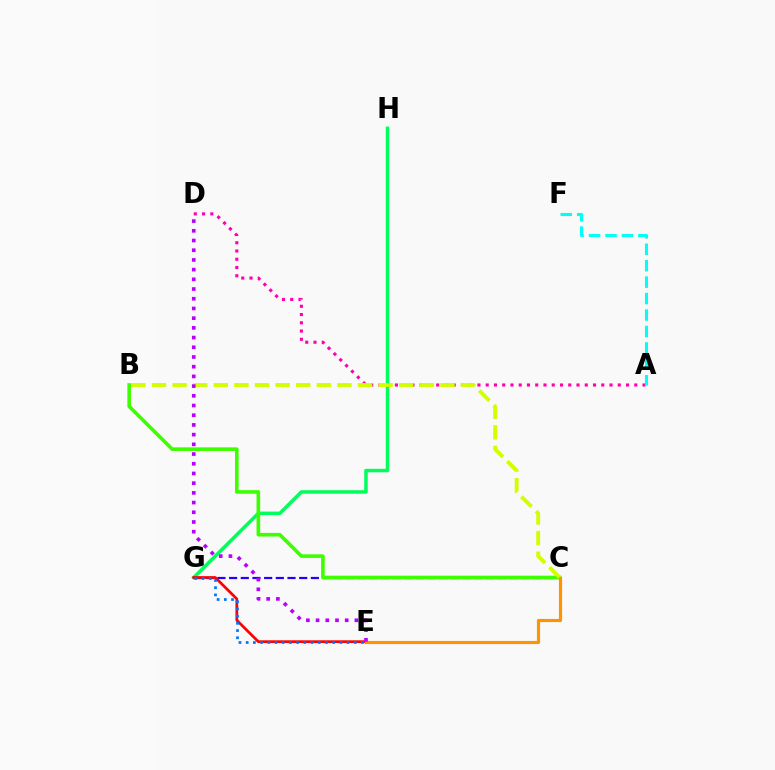{('G', 'H'): [{'color': '#00ff5c', 'line_style': 'solid', 'thickness': 2.51}], ('A', 'D'): [{'color': '#ff00ac', 'line_style': 'dotted', 'thickness': 2.24}], ('C', 'G'): [{'color': '#2500ff', 'line_style': 'dashed', 'thickness': 1.59}], ('E', 'G'): [{'color': '#ff0000', 'line_style': 'solid', 'thickness': 1.97}, {'color': '#0074ff', 'line_style': 'dotted', 'thickness': 1.96}], ('B', 'C'): [{'color': '#3dff00', 'line_style': 'solid', 'thickness': 2.6}, {'color': '#d1ff00', 'line_style': 'dashed', 'thickness': 2.8}], ('C', 'E'): [{'color': '#ff9400', 'line_style': 'solid', 'thickness': 2.27}], ('D', 'E'): [{'color': '#b900ff', 'line_style': 'dotted', 'thickness': 2.64}], ('A', 'F'): [{'color': '#00fff6', 'line_style': 'dashed', 'thickness': 2.23}]}